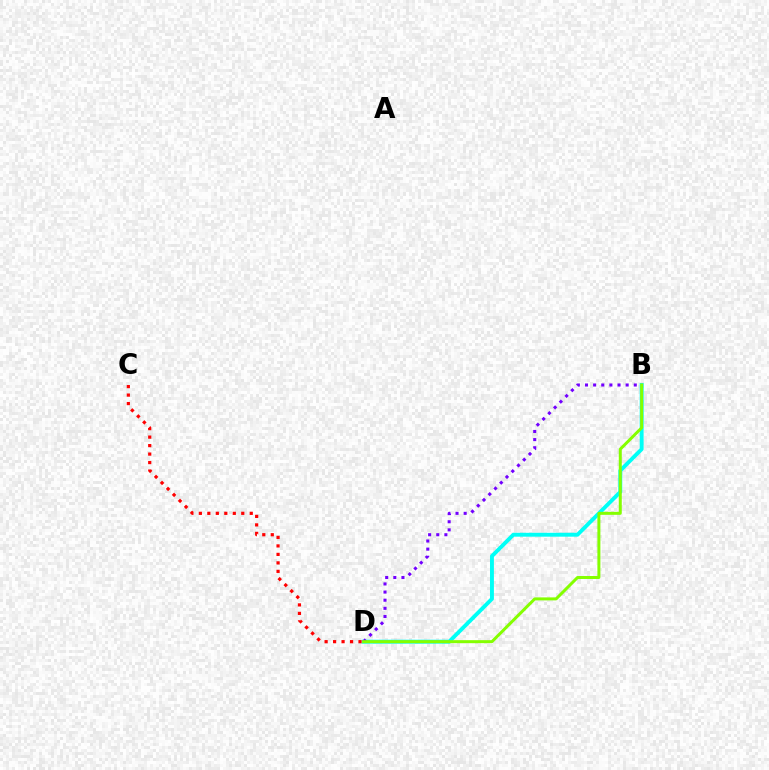{('B', 'D'): [{'color': '#00fff6', 'line_style': 'solid', 'thickness': 2.81}, {'color': '#7200ff', 'line_style': 'dotted', 'thickness': 2.21}, {'color': '#84ff00', 'line_style': 'solid', 'thickness': 2.15}], ('C', 'D'): [{'color': '#ff0000', 'line_style': 'dotted', 'thickness': 2.3}]}